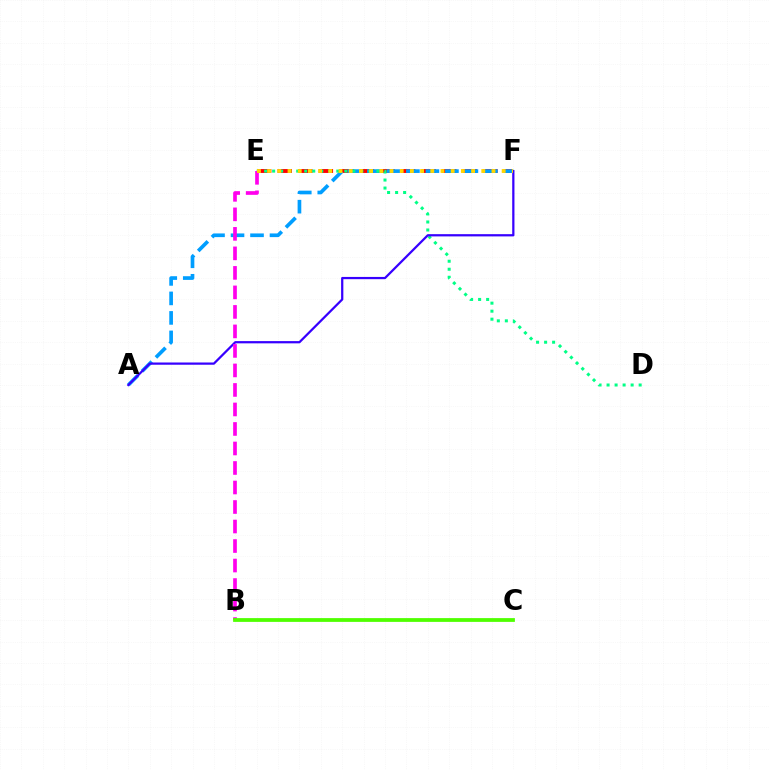{('E', 'F'): [{'color': '#ff0000', 'line_style': 'dashed', 'thickness': 2.79}, {'color': '#ffd500', 'line_style': 'dotted', 'thickness': 2.77}], ('A', 'F'): [{'color': '#009eff', 'line_style': 'dashed', 'thickness': 2.65}, {'color': '#3700ff', 'line_style': 'solid', 'thickness': 1.61}], ('D', 'E'): [{'color': '#00ff86', 'line_style': 'dotted', 'thickness': 2.18}], ('B', 'E'): [{'color': '#ff00ed', 'line_style': 'dashed', 'thickness': 2.65}], ('B', 'C'): [{'color': '#4fff00', 'line_style': 'solid', 'thickness': 2.72}]}